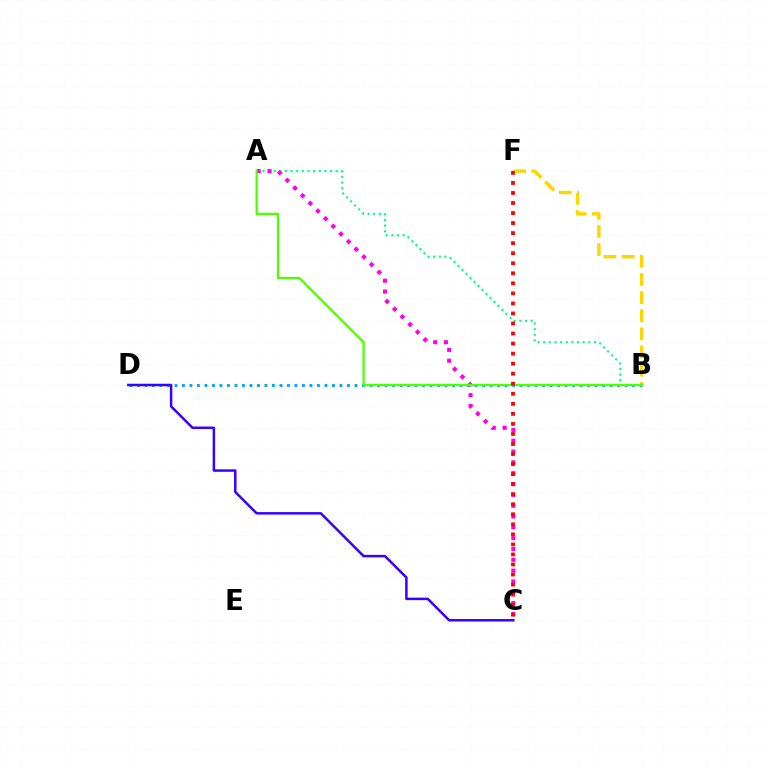{('B', 'F'): [{'color': '#ffd500', 'line_style': 'dashed', 'thickness': 2.47}], ('B', 'D'): [{'color': '#009eff', 'line_style': 'dotted', 'thickness': 2.04}], ('A', 'B'): [{'color': '#00ff86', 'line_style': 'dotted', 'thickness': 1.53}, {'color': '#4fff00', 'line_style': 'solid', 'thickness': 1.64}], ('A', 'C'): [{'color': '#ff00ed', 'line_style': 'dotted', 'thickness': 2.94}], ('C', 'D'): [{'color': '#3700ff', 'line_style': 'solid', 'thickness': 1.79}], ('C', 'F'): [{'color': '#ff0000', 'line_style': 'dotted', 'thickness': 2.73}]}